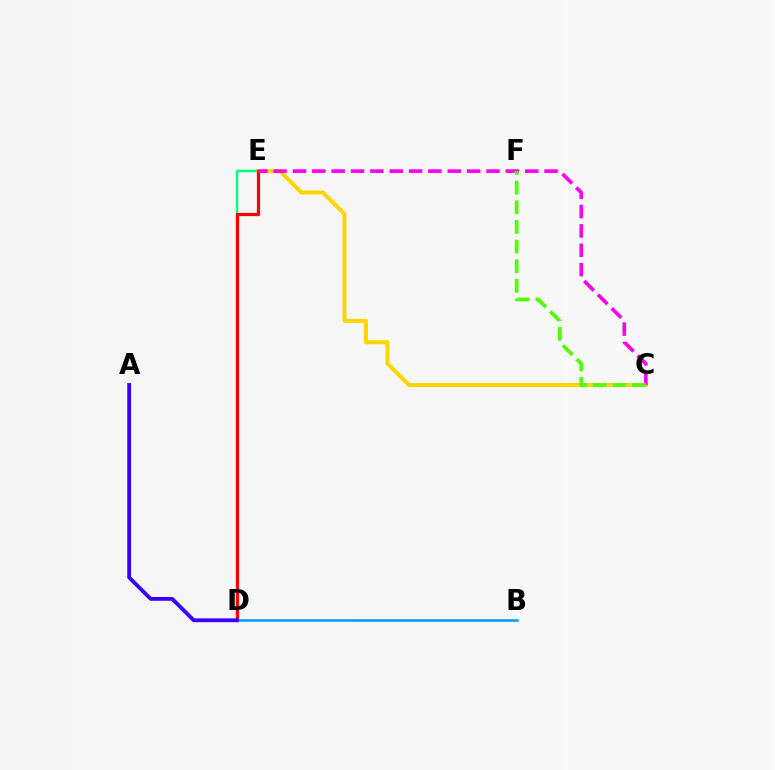{('D', 'E'): [{'color': '#00ff86', 'line_style': 'solid', 'thickness': 1.77}, {'color': '#ff0000', 'line_style': 'solid', 'thickness': 2.3}], ('C', 'E'): [{'color': '#ffd500', 'line_style': 'solid', 'thickness': 2.87}, {'color': '#ff00ed', 'line_style': 'dashed', 'thickness': 2.63}], ('C', 'F'): [{'color': '#4fff00', 'line_style': 'dashed', 'thickness': 2.67}], ('B', 'D'): [{'color': '#009eff', 'line_style': 'solid', 'thickness': 1.87}], ('A', 'D'): [{'color': '#3700ff', 'line_style': 'solid', 'thickness': 2.74}]}